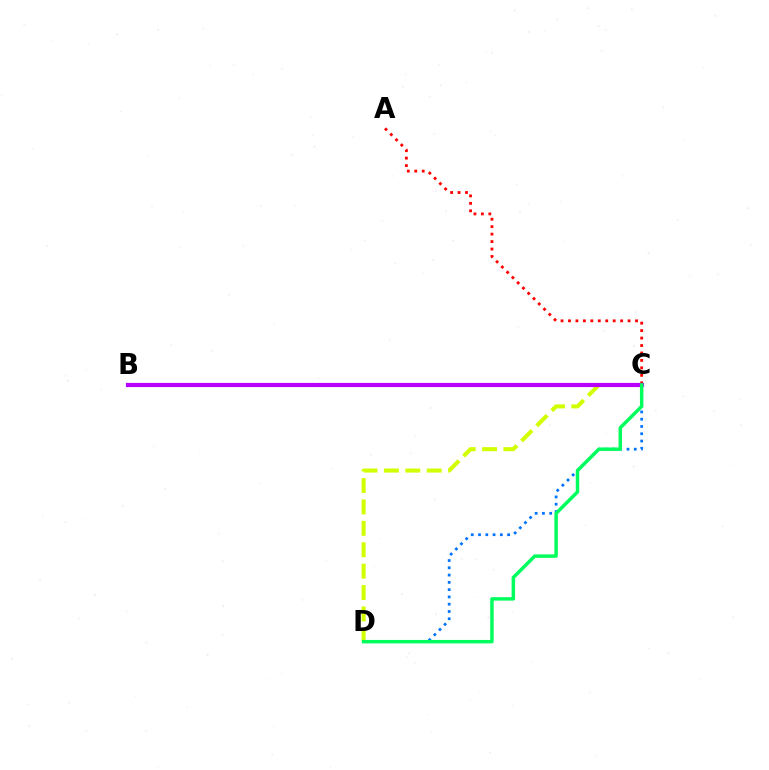{('C', 'D'): [{'color': '#0074ff', 'line_style': 'dotted', 'thickness': 1.98}, {'color': '#d1ff00', 'line_style': 'dashed', 'thickness': 2.91}, {'color': '#00ff5c', 'line_style': 'solid', 'thickness': 2.49}], ('A', 'C'): [{'color': '#ff0000', 'line_style': 'dotted', 'thickness': 2.02}], ('B', 'C'): [{'color': '#b900ff', 'line_style': 'solid', 'thickness': 2.99}]}